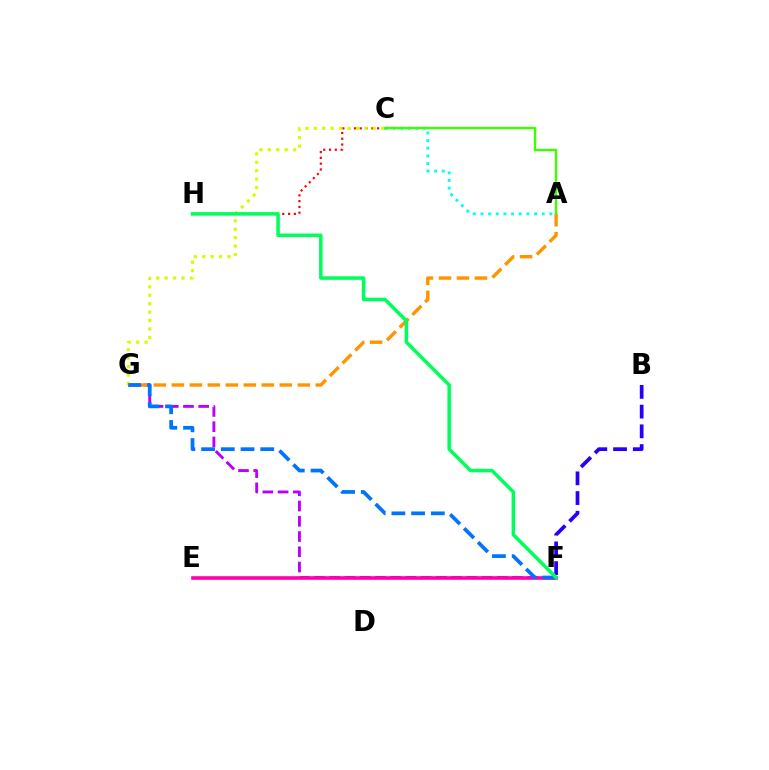{('F', 'G'): [{'color': '#b900ff', 'line_style': 'dashed', 'thickness': 2.07}, {'color': '#0074ff', 'line_style': 'dashed', 'thickness': 2.68}], ('C', 'H'): [{'color': '#ff0000', 'line_style': 'dotted', 'thickness': 1.57}], ('A', 'C'): [{'color': '#00fff6', 'line_style': 'dotted', 'thickness': 2.08}, {'color': '#3dff00', 'line_style': 'solid', 'thickness': 1.72}], ('C', 'G'): [{'color': '#d1ff00', 'line_style': 'dotted', 'thickness': 2.29}], ('E', 'F'): [{'color': '#ff00ac', 'line_style': 'solid', 'thickness': 2.58}], ('B', 'F'): [{'color': '#2500ff', 'line_style': 'dashed', 'thickness': 2.68}], ('A', 'G'): [{'color': '#ff9400', 'line_style': 'dashed', 'thickness': 2.44}], ('F', 'H'): [{'color': '#00ff5c', 'line_style': 'solid', 'thickness': 2.55}]}